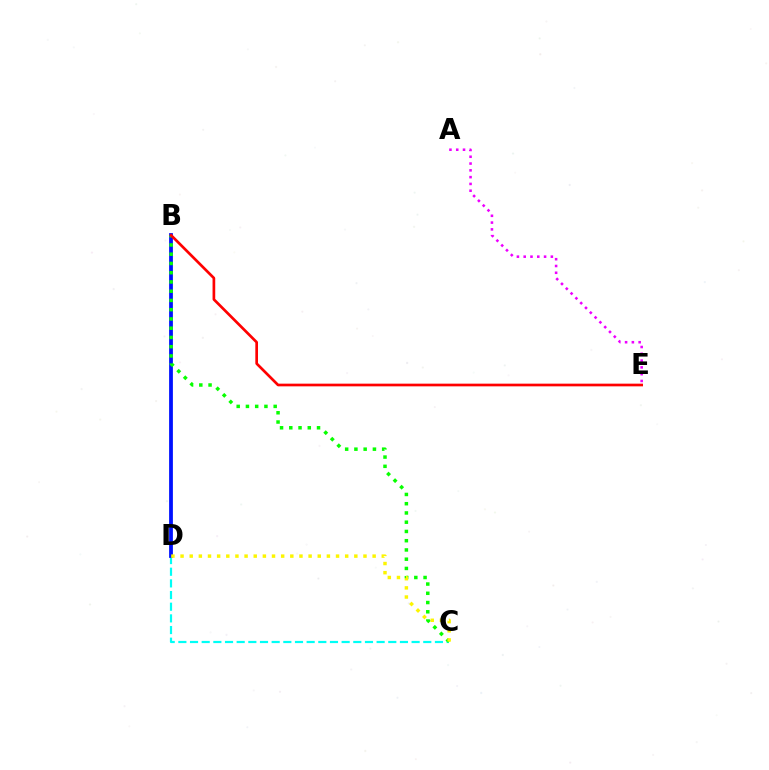{('C', 'D'): [{'color': '#00fff6', 'line_style': 'dashed', 'thickness': 1.58}, {'color': '#fcf500', 'line_style': 'dotted', 'thickness': 2.48}], ('B', 'D'): [{'color': '#0010ff', 'line_style': 'solid', 'thickness': 2.72}], ('B', 'C'): [{'color': '#08ff00', 'line_style': 'dotted', 'thickness': 2.51}], ('B', 'E'): [{'color': '#ff0000', 'line_style': 'solid', 'thickness': 1.93}], ('A', 'E'): [{'color': '#ee00ff', 'line_style': 'dotted', 'thickness': 1.84}]}